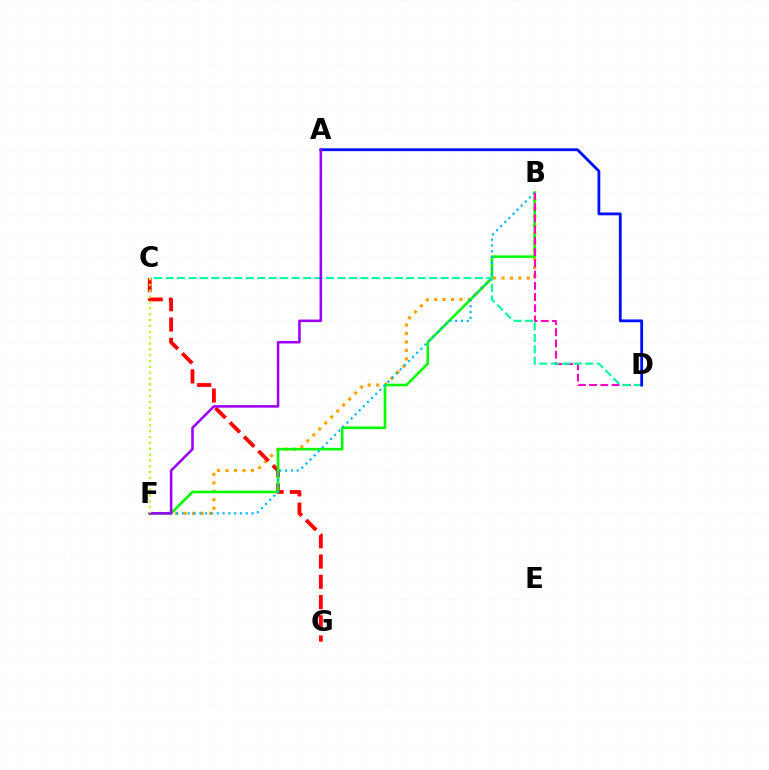{('B', 'F'): [{'color': '#ffa500', 'line_style': 'dotted', 'thickness': 2.3}, {'color': '#08ff00', 'line_style': 'solid', 'thickness': 1.88}, {'color': '#00b5ff', 'line_style': 'dotted', 'thickness': 1.58}], ('C', 'G'): [{'color': '#ff0000', 'line_style': 'dashed', 'thickness': 2.75}], ('B', 'D'): [{'color': '#ff00bd', 'line_style': 'dashed', 'thickness': 1.53}], ('C', 'D'): [{'color': '#00ff9d', 'line_style': 'dashed', 'thickness': 1.56}], ('A', 'D'): [{'color': '#0010ff', 'line_style': 'solid', 'thickness': 2.03}], ('A', 'F'): [{'color': '#9b00ff', 'line_style': 'solid', 'thickness': 1.83}], ('C', 'F'): [{'color': '#b3ff00', 'line_style': 'dotted', 'thickness': 1.59}]}